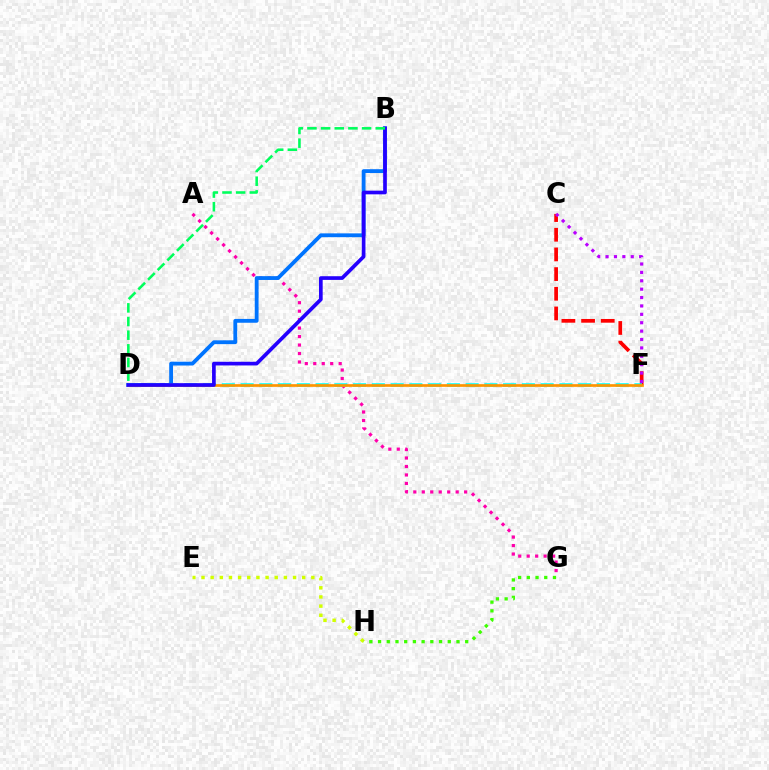{('C', 'F'): [{'color': '#ff0000', 'line_style': 'dashed', 'thickness': 2.67}, {'color': '#b900ff', 'line_style': 'dotted', 'thickness': 2.28}], ('A', 'G'): [{'color': '#ff00ac', 'line_style': 'dotted', 'thickness': 2.3}], ('E', 'H'): [{'color': '#d1ff00', 'line_style': 'dotted', 'thickness': 2.49}], ('B', 'D'): [{'color': '#0074ff', 'line_style': 'solid', 'thickness': 2.75}, {'color': '#2500ff', 'line_style': 'solid', 'thickness': 2.65}, {'color': '#00ff5c', 'line_style': 'dashed', 'thickness': 1.86}], ('D', 'F'): [{'color': '#00fff6', 'line_style': 'dashed', 'thickness': 2.55}, {'color': '#ff9400', 'line_style': 'solid', 'thickness': 1.93}], ('G', 'H'): [{'color': '#3dff00', 'line_style': 'dotted', 'thickness': 2.37}]}